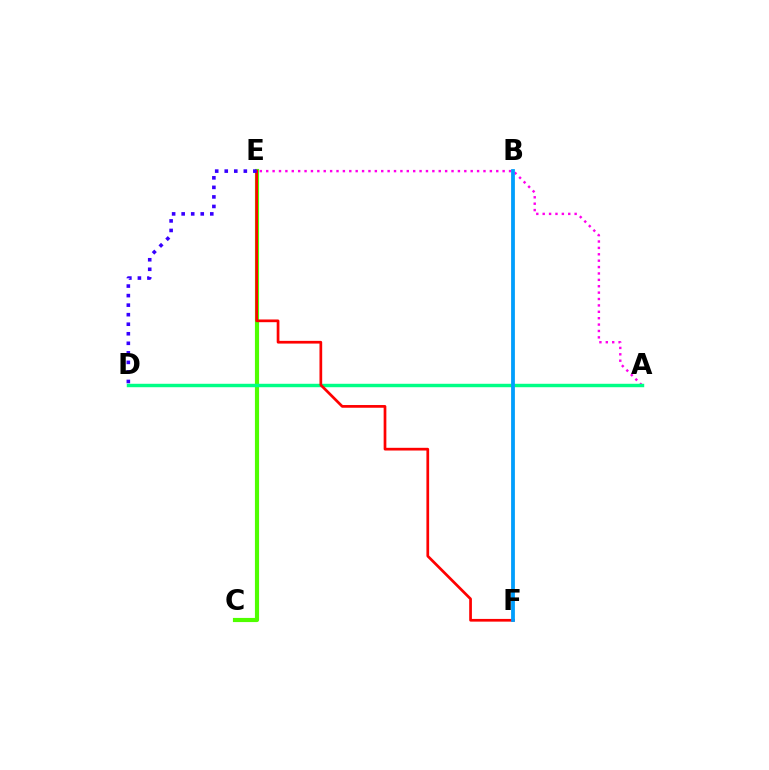{('B', 'F'): [{'color': '#ffd500', 'line_style': 'solid', 'thickness': 1.78}, {'color': '#009eff', 'line_style': 'solid', 'thickness': 2.72}], ('A', 'E'): [{'color': '#ff00ed', 'line_style': 'dotted', 'thickness': 1.74}], ('C', 'E'): [{'color': '#4fff00', 'line_style': 'solid', 'thickness': 2.98}], ('A', 'D'): [{'color': '#00ff86', 'line_style': 'solid', 'thickness': 2.47}], ('E', 'F'): [{'color': '#ff0000', 'line_style': 'solid', 'thickness': 1.95}], ('D', 'E'): [{'color': '#3700ff', 'line_style': 'dotted', 'thickness': 2.59}]}